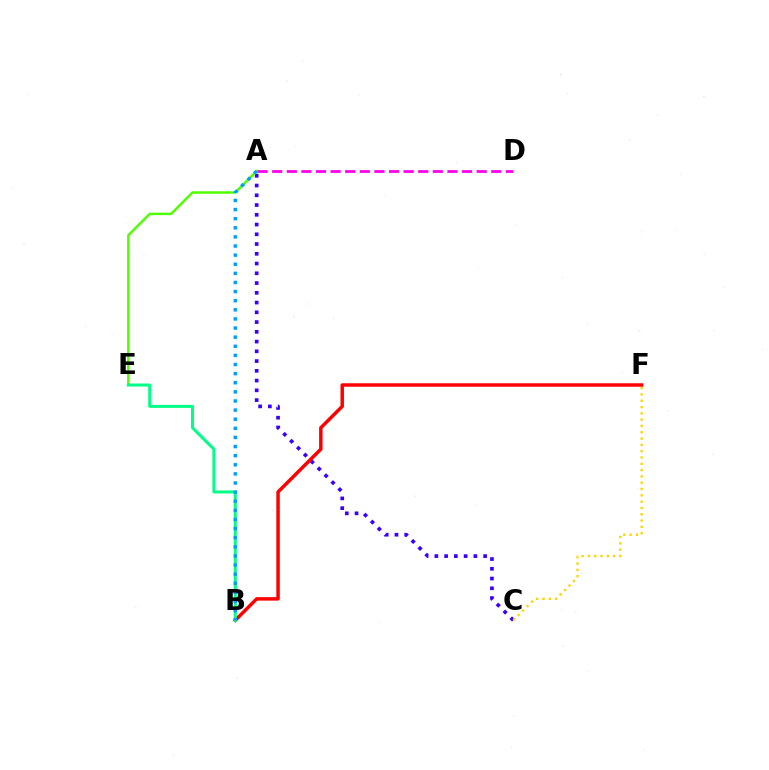{('A', 'C'): [{'color': '#3700ff', 'line_style': 'dotted', 'thickness': 2.65}], ('A', 'E'): [{'color': '#4fff00', 'line_style': 'solid', 'thickness': 1.78}], ('C', 'F'): [{'color': '#ffd500', 'line_style': 'dotted', 'thickness': 1.71}], ('B', 'F'): [{'color': '#ff0000', 'line_style': 'solid', 'thickness': 2.5}], ('B', 'E'): [{'color': '#00ff86', 'line_style': 'solid', 'thickness': 2.15}], ('A', 'D'): [{'color': '#ff00ed', 'line_style': 'dashed', 'thickness': 1.98}], ('A', 'B'): [{'color': '#009eff', 'line_style': 'dotted', 'thickness': 2.48}]}